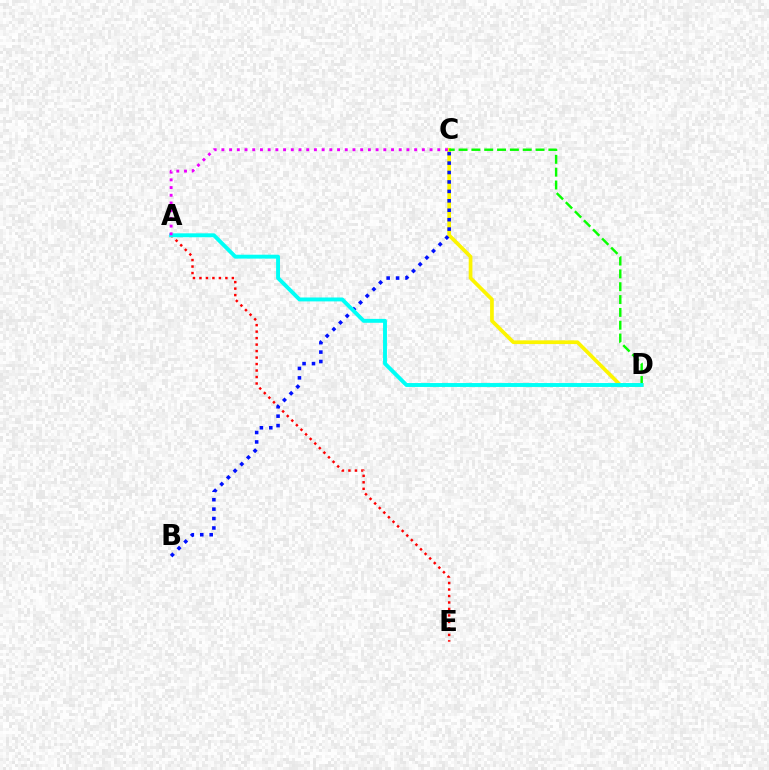{('A', 'E'): [{'color': '#ff0000', 'line_style': 'dotted', 'thickness': 1.76}], ('C', 'D'): [{'color': '#fcf500', 'line_style': 'solid', 'thickness': 2.67}, {'color': '#08ff00', 'line_style': 'dashed', 'thickness': 1.74}], ('B', 'C'): [{'color': '#0010ff', 'line_style': 'dotted', 'thickness': 2.56}], ('A', 'D'): [{'color': '#00fff6', 'line_style': 'solid', 'thickness': 2.81}], ('A', 'C'): [{'color': '#ee00ff', 'line_style': 'dotted', 'thickness': 2.09}]}